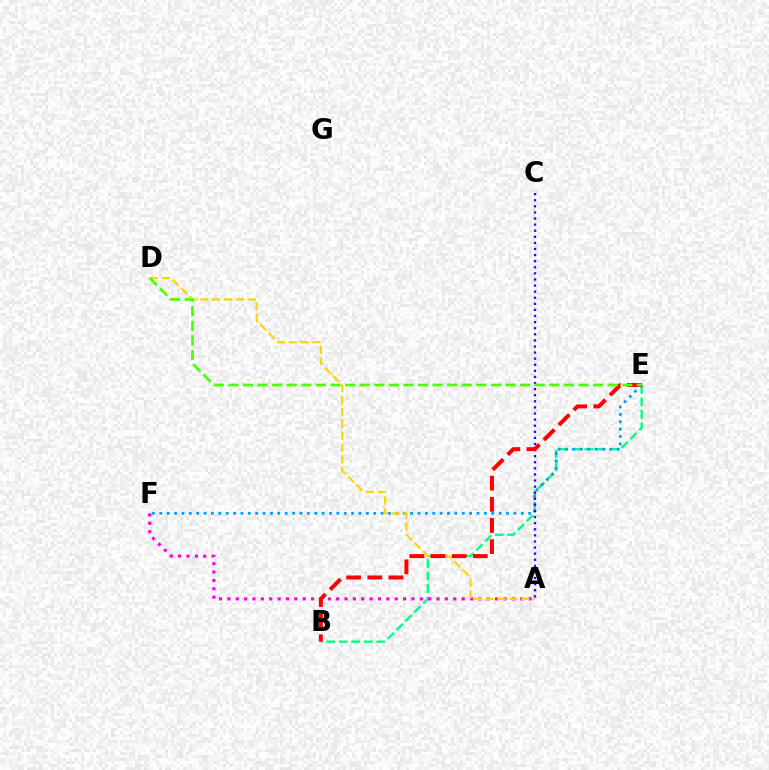{('B', 'E'): [{'color': '#00ff86', 'line_style': 'dashed', 'thickness': 1.7}, {'color': '#ff0000', 'line_style': 'dashed', 'thickness': 2.87}], ('A', 'F'): [{'color': '#ff00ed', 'line_style': 'dotted', 'thickness': 2.27}], ('E', 'F'): [{'color': '#009eff', 'line_style': 'dotted', 'thickness': 2.0}], ('A', 'C'): [{'color': '#3700ff', 'line_style': 'dotted', 'thickness': 1.66}], ('A', 'D'): [{'color': '#ffd500', 'line_style': 'dashed', 'thickness': 1.61}], ('D', 'E'): [{'color': '#4fff00', 'line_style': 'dashed', 'thickness': 1.98}]}